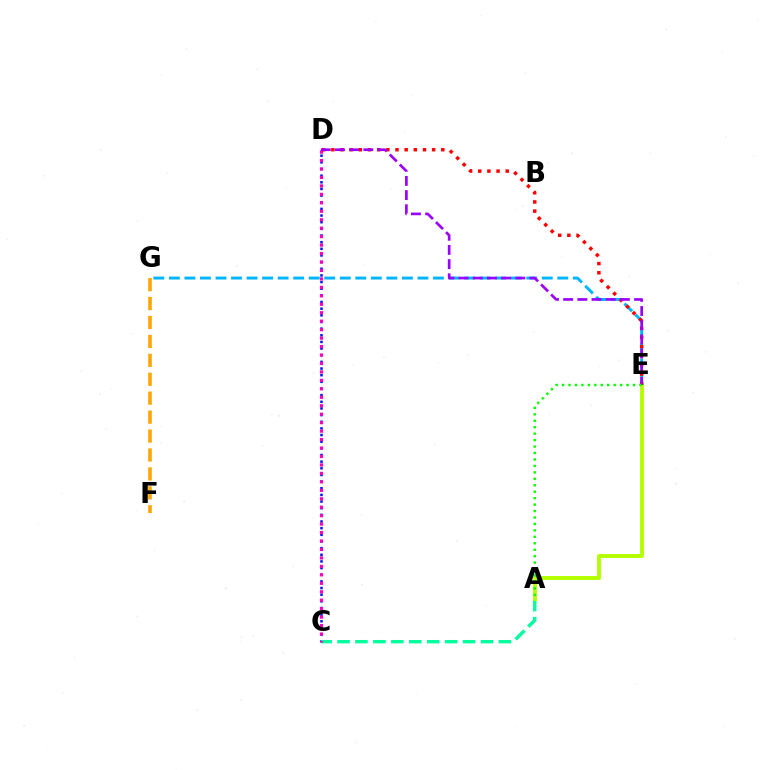{('E', 'G'): [{'color': '#00b5ff', 'line_style': 'dashed', 'thickness': 2.11}], ('F', 'G'): [{'color': '#ffa500', 'line_style': 'dashed', 'thickness': 2.57}], ('C', 'D'): [{'color': '#0010ff', 'line_style': 'dotted', 'thickness': 1.81}, {'color': '#ff00bd', 'line_style': 'dotted', 'thickness': 2.3}], ('A', 'C'): [{'color': '#00ff9d', 'line_style': 'dashed', 'thickness': 2.44}], ('A', 'E'): [{'color': '#b3ff00', 'line_style': 'solid', 'thickness': 2.8}, {'color': '#08ff00', 'line_style': 'dotted', 'thickness': 1.75}], ('D', 'E'): [{'color': '#ff0000', 'line_style': 'dotted', 'thickness': 2.49}, {'color': '#9b00ff', 'line_style': 'dashed', 'thickness': 1.93}]}